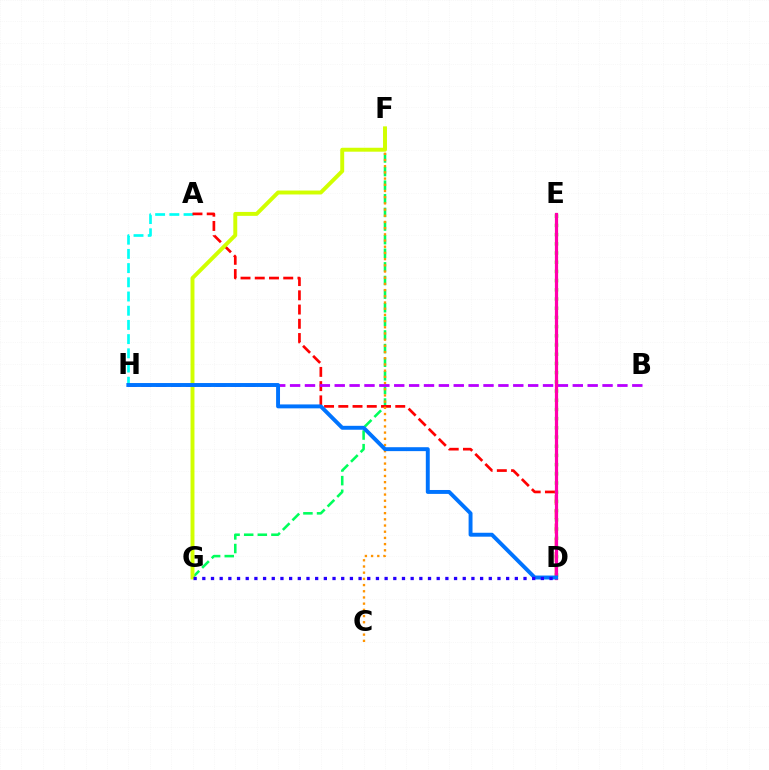{('D', 'E'): [{'color': '#3dff00', 'line_style': 'dotted', 'thickness': 2.5}, {'color': '#ff00ac', 'line_style': 'solid', 'thickness': 2.32}], ('A', 'H'): [{'color': '#00fff6', 'line_style': 'dashed', 'thickness': 1.93}], ('F', 'G'): [{'color': '#00ff5c', 'line_style': 'dashed', 'thickness': 1.85}, {'color': '#d1ff00', 'line_style': 'solid', 'thickness': 2.83}], ('A', 'D'): [{'color': '#ff0000', 'line_style': 'dashed', 'thickness': 1.93}], ('C', 'F'): [{'color': '#ff9400', 'line_style': 'dotted', 'thickness': 1.68}], ('B', 'H'): [{'color': '#b900ff', 'line_style': 'dashed', 'thickness': 2.02}], ('D', 'H'): [{'color': '#0074ff', 'line_style': 'solid', 'thickness': 2.82}], ('D', 'G'): [{'color': '#2500ff', 'line_style': 'dotted', 'thickness': 2.36}]}